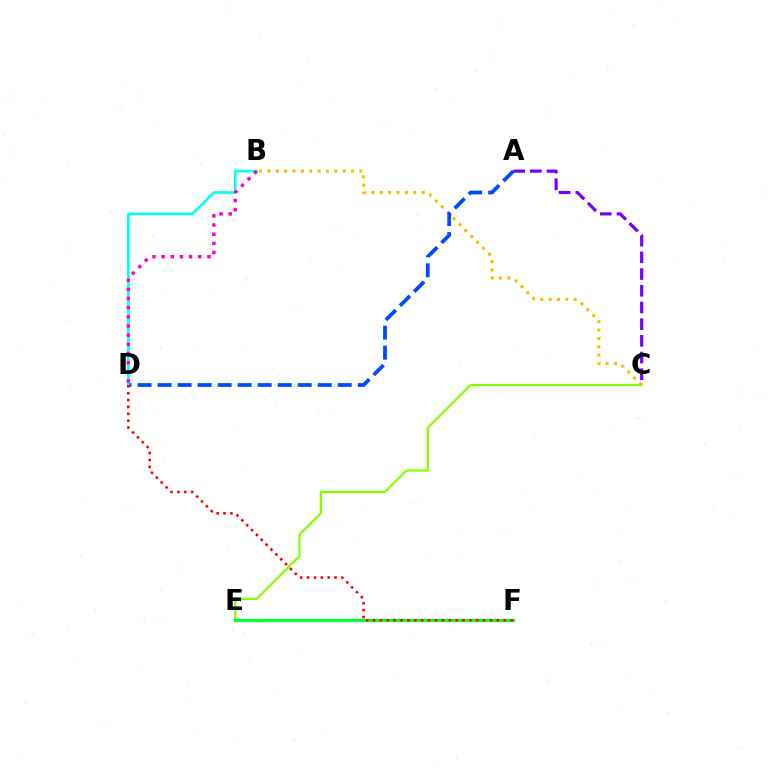{('A', 'C'): [{'color': '#7200ff', 'line_style': 'dashed', 'thickness': 2.27}], ('C', 'E'): [{'color': '#84ff00', 'line_style': 'solid', 'thickness': 1.63}], ('E', 'F'): [{'color': '#00ff39', 'line_style': 'solid', 'thickness': 2.32}], ('B', 'C'): [{'color': '#ffbd00', 'line_style': 'dotted', 'thickness': 2.27}], ('A', 'D'): [{'color': '#004bff', 'line_style': 'dashed', 'thickness': 2.72}], ('B', 'D'): [{'color': '#00fff6', 'line_style': 'solid', 'thickness': 1.86}, {'color': '#ff00cf', 'line_style': 'dotted', 'thickness': 2.49}], ('D', 'F'): [{'color': '#ff0000', 'line_style': 'dotted', 'thickness': 1.87}]}